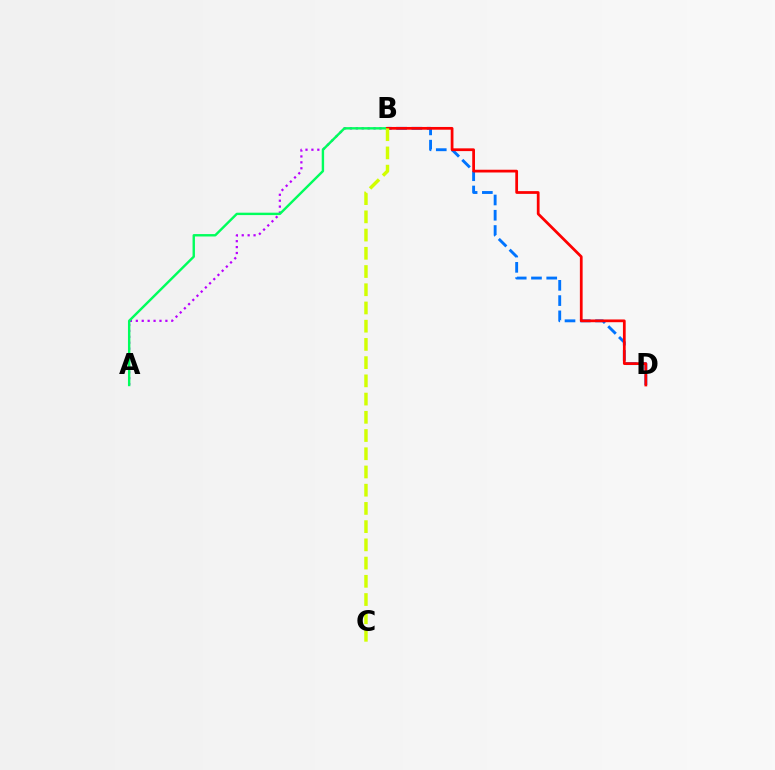{('A', 'B'): [{'color': '#b900ff', 'line_style': 'dotted', 'thickness': 1.61}, {'color': '#00ff5c', 'line_style': 'solid', 'thickness': 1.73}], ('B', 'D'): [{'color': '#0074ff', 'line_style': 'dashed', 'thickness': 2.07}, {'color': '#ff0000', 'line_style': 'solid', 'thickness': 1.98}], ('B', 'C'): [{'color': '#d1ff00', 'line_style': 'dashed', 'thickness': 2.48}]}